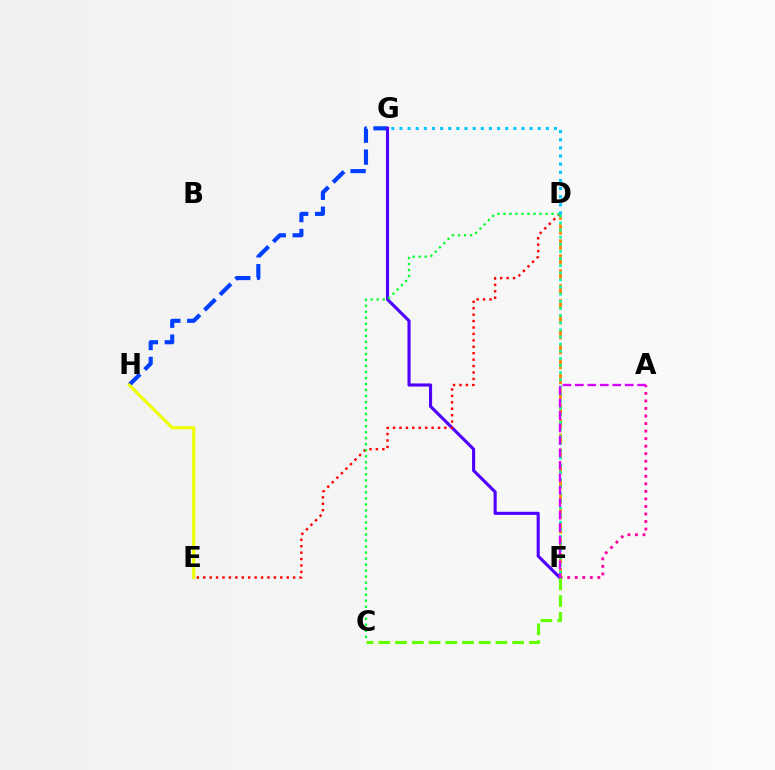{('A', 'F'): [{'color': '#ff00a0', 'line_style': 'dotted', 'thickness': 2.05}, {'color': '#d600ff', 'line_style': 'dashed', 'thickness': 1.69}], ('G', 'H'): [{'color': '#003fff', 'line_style': 'dashed', 'thickness': 2.98}], ('D', 'F'): [{'color': '#ff8800', 'line_style': 'dashed', 'thickness': 2.03}, {'color': '#00ffaf', 'line_style': 'dotted', 'thickness': 1.94}], ('F', 'G'): [{'color': '#4f00ff', 'line_style': 'solid', 'thickness': 2.24}], ('D', 'E'): [{'color': '#ff0000', 'line_style': 'dotted', 'thickness': 1.74}], ('E', 'H'): [{'color': '#eeff00', 'line_style': 'solid', 'thickness': 2.24}], ('C', 'F'): [{'color': '#66ff00', 'line_style': 'dashed', 'thickness': 2.27}], ('C', 'D'): [{'color': '#00ff27', 'line_style': 'dotted', 'thickness': 1.64}], ('D', 'G'): [{'color': '#00c7ff', 'line_style': 'dotted', 'thickness': 2.21}]}